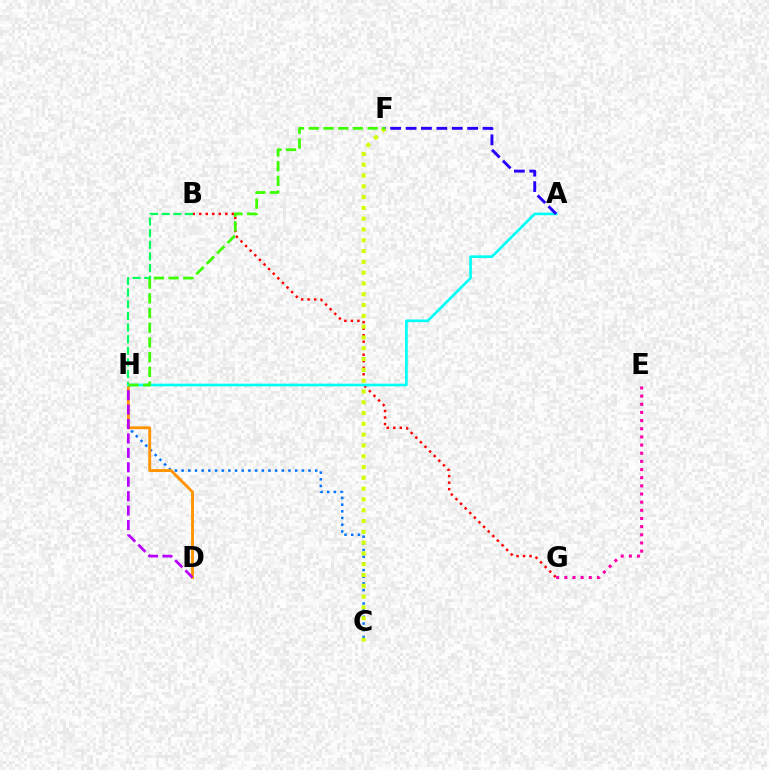{('B', 'G'): [{'color': '#ff0000', 'line_style': 'dotted', 'thickness': 1.77}], ('B', 'H'): [{'color': '#00ff5c', 'line_style': 'dashed', 'thickness': 1.58}], ('C', 'H'): [{'color': '#0074ff', 'line_style': 'dotted', 'thickness': 1.81}], ('D', 'H'): [{'color': '#ff9400', 'line_style': 'solid', 'thickness': 2.06}, {'color': '#b900ff', 'line_style': 'dashed', 'thickness': 1.96}], ('E', 'G'): [{'color': '#ff00ac', 'line_style': 'dotted', 'thickness': 2.22}], ('A', 'H'): [{'color': '#00fff6', 'line_style': 'solid', 'thickness': 1.91}], ('A', 'F'): [{'color': '#2500ff', 'line_style': 'dashed', 'thickness': 2.09}], ('C', 'F'): [{'color': '#d1ff00', 'line_style': 'dotted', 'thickness': 2.93}], ('F', 'H'): [{'color': '#3dff00', 'line_style': 'dashed', 'thickness': 2.0}]}